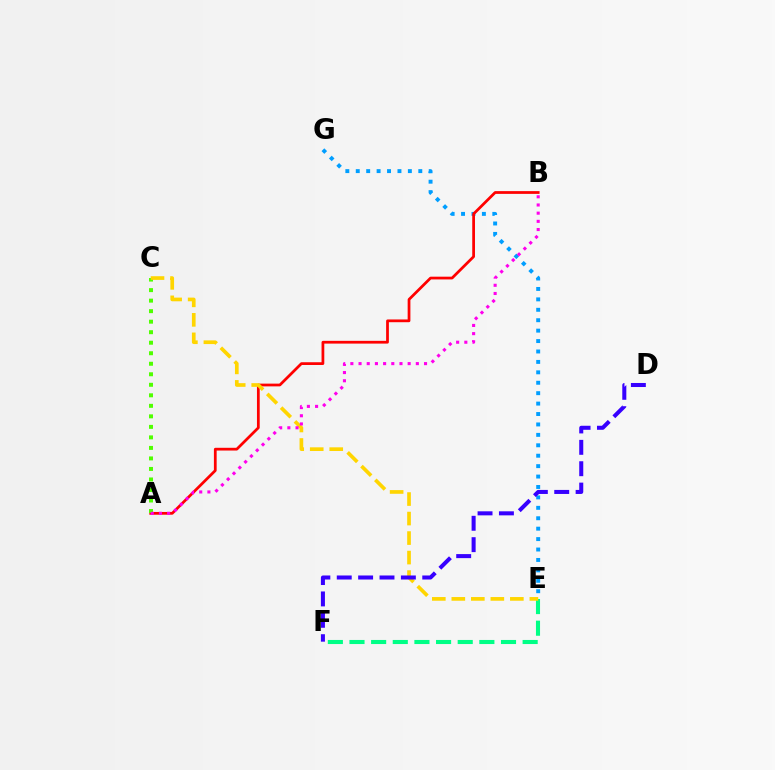{('E', 'G'): [{'color': '#009eff', 'line_style': 'dotted', 'thickness': 2.83}], ('E', 'F'): [{'color': '#00ff86', 'line_style': 'dashed', 'thickness': 2.94}], ('A', 'B'): [{'color': '#ff0000', 'line_style': 'solid', 'thickness': 1.98}, {'color': '#ff00ed', 'line_style': 'dotted', 'thickness': 2.22}], ('A', 'C'): [{'color': '#4fff00', 'line_style': 'dotted', 'thickness': 2.86}], ('C', 'E'): [{'color': '#ffd500', 'line_style': 'dashed', 'thickness': 2.65}], ('D', 'F'): [{'color': '#3700ff', 'line_style': 'dashed', 'thickness': 2.9}]}